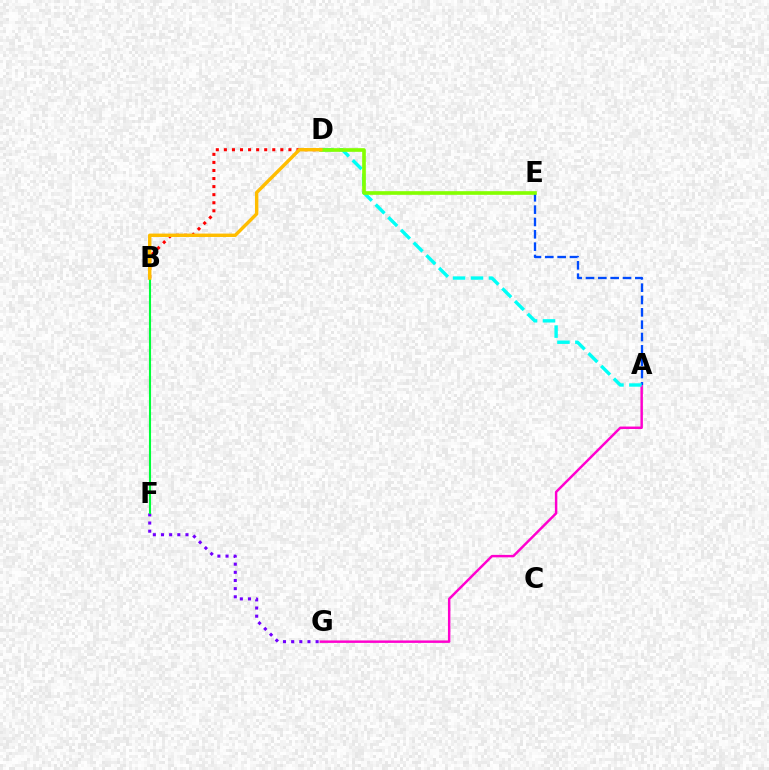{('F', 'G'): [{'color': '#7200ff', 'line_style': 'dotted', 'thickness': 2.22}], ('A', 'G'): [{'color': '#ff00cf', 'line_style': 'solid', 'thickness': 1.77}], ('A', 'E'): [{'color': '#004bff', 'line_style': 'dashed', 'thickness': 1.68}], ('A', 'D'): [{'color': '#00fff6', 'line_style': 'dashed', 'thickness': 2.44}], ('B', 'D'): [{'color': '#ff0000', 'line_style': 'dotted', 'thickness': 2.19}, {'color': '#ffbd00', 'line_style': 'solid', 'thickness': 2.45}], ('B', 'F'): [{'color': '#00ff39', 'line_style': 'solid', 'thickness': 1.52}], ('D', 'E'): [{'color': '#84ff00', 'line_style': 'solid', 'thickness': 2.63}]}